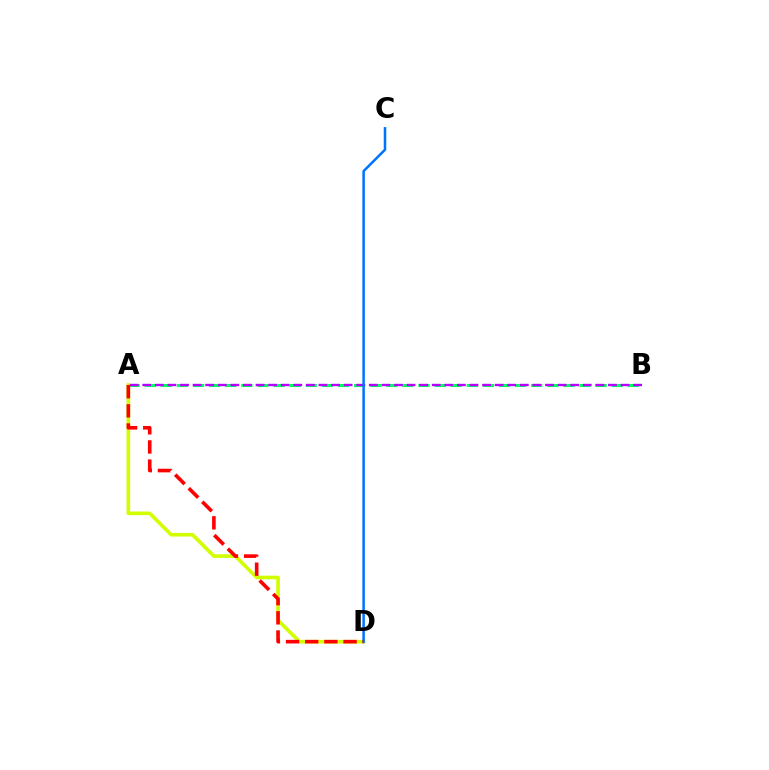{('A', 'B'): [{'color': '#00ff5c', 'line_style': 'dashed', 'thickness': 2.19}, {'color': '#b900ff', 'line_style': 'dashed', 'thickness': 1.71}], ('A', 'D'): [{'color': '#d1ff00', 'line_style': 'solid', 'thickness': 2.61}, {'color': '#ff0000', 'line_style': 'dashed', 'thickness': 2.6}], ('C', 'D'): [{'color': '#0074ff', 'line_style': 'solid', 'thickness': 1.82}]}